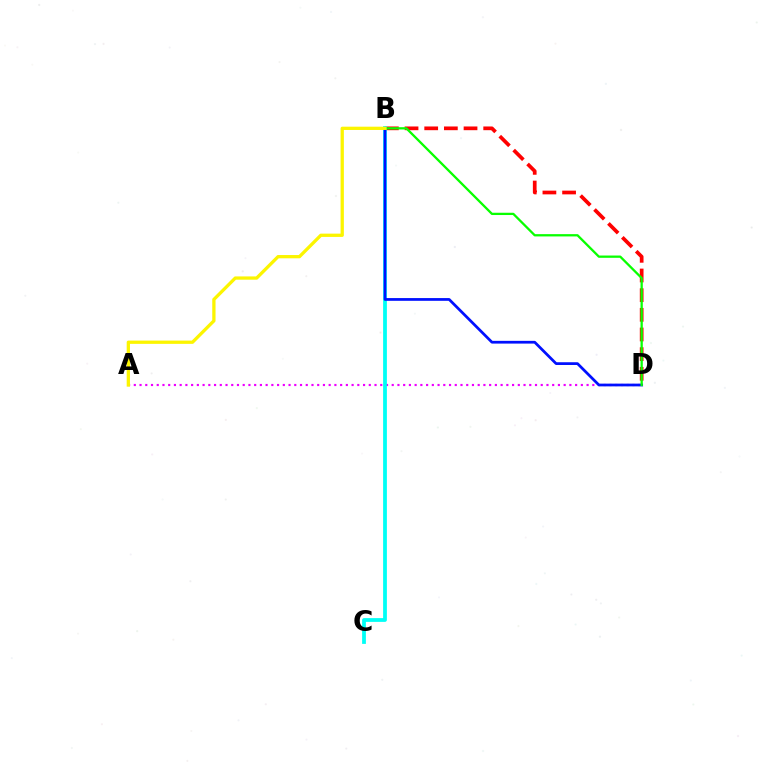{('A', 'D'): [{'color': '#ee00ff', 'line_style': 'dotted', 'thickness': 1.56}], ('B', 'D'): [{'color': '#ff0000', 'line_style': 'dashed', 'thickness': 2.67}, {'color': '#0010ff', 'line_style': 'solid', 'thickness': 1.98}, {'color': '#08ff00', 'line_style': 'solid', 'thickness': 1.65}], ('B', 'C'): [{'color': '#00fff6', 'line_style': 'solid', 'thickness': 2.72}], ('A', 'B'): [{'color': '#fcf500', 'line_style': 'solid', 'thickness': 2.36}]}